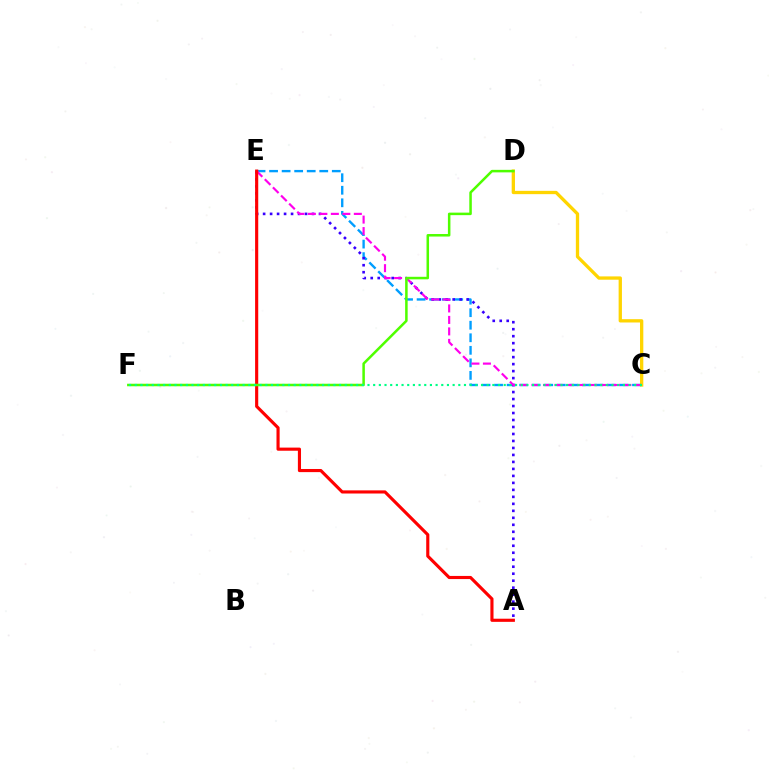{('C', 'D'): [{'color': '#ffd500', 'line_style': 'solid', 'thickness': 2.38}], ('C', 'E'): [{'color': '#009eff', 'line_style': 'dashed', 'thickness': 1.7}, {'color': '#ff00ed', 'line_style': 'dashed', 'thickness': 1.56}], ('A', 'E'): [{'color': '#3700ff', 'line_style': 'dotted', 'thickness': 1.9}, {'color': '#ff0000', 'line_style': 'solid', 'thickness': 2.26}], ('D', 'F'): [{'color': '#4fff00', 'line_style': 'solid', 'thickness': 1.81}], ('C', 'F'): [{'color': '#00ff86', 'line_style': 'dotted', 'thickness': 1.54}]}